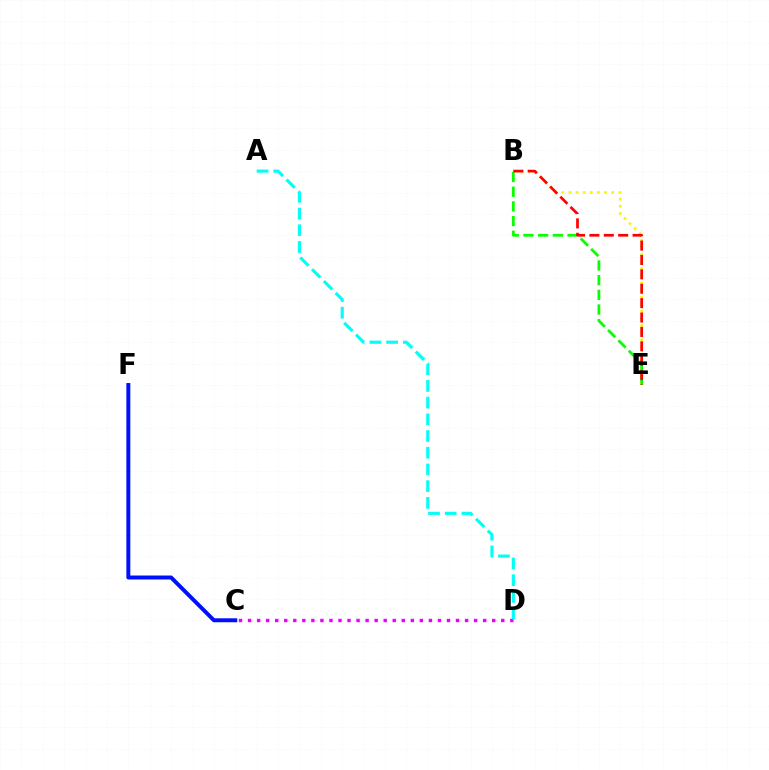{('C', 'D'): [{'color': '#ee00ff', 'line_style': 'dotted', 'thickness': 2.46}], ('B', 'E'): [{'color': '#fcf500', 'line_style': 'dotted', 'thickness': 1.94}, {'color': '#08ff00', 'line_style': 'dashed', 'thickness': 1.99}, {'color': '#ff0000', 'line_style': 'dashed', 'thickness': 1.96}], ('C', 'F'): [{'color': '#0010ff', 'line_style': 'solid', 'thickness': 2.85}], ('A', 'D'): [{'color': '#00fff6', 'line_style': 'dashed', 'thickness': 2.27}]}